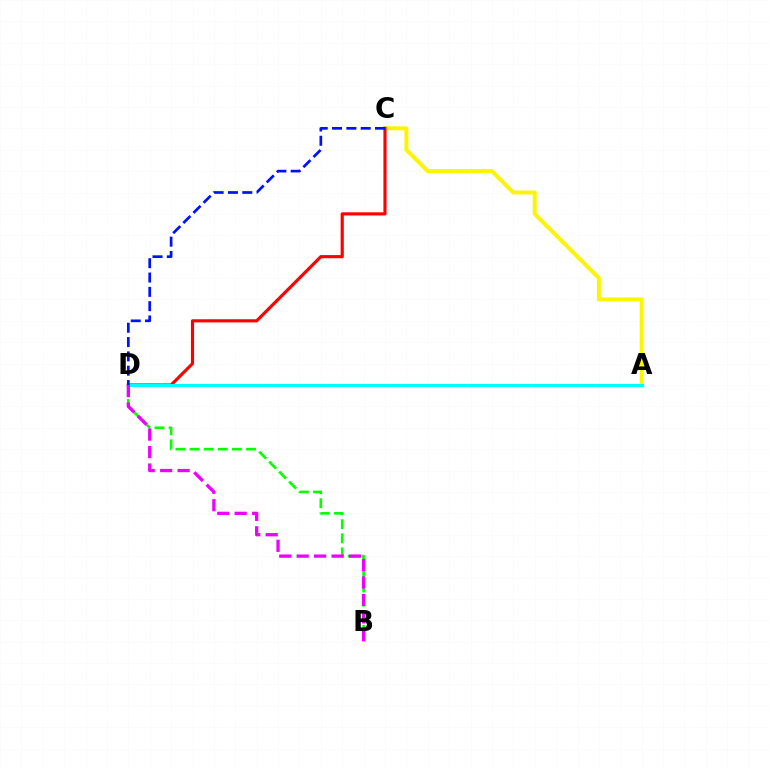{('B', 'D'): [{'color': '#08ff00', 'line_style': 'dashed', 'thickness': 1.92}, {'color': '#ee00ff', 'line_style': 'dashed', 'thickness': 2.37}], ('A', 'C'): [{'color': '#fcf500', 'line_style': 'solid', 'thickness': 2.88}], ('C', 'D'): [{'color': '#ff0000', 'line_style': 'solid', 'thickness': 2.27}, {'color': '#0010ff', 'line_style': 'dashed', 'thickness': 1.95}], ('A', 'D'): [{'color': '#00fff6', 'line_style': 'solid', 'thickness': 2.25}]}